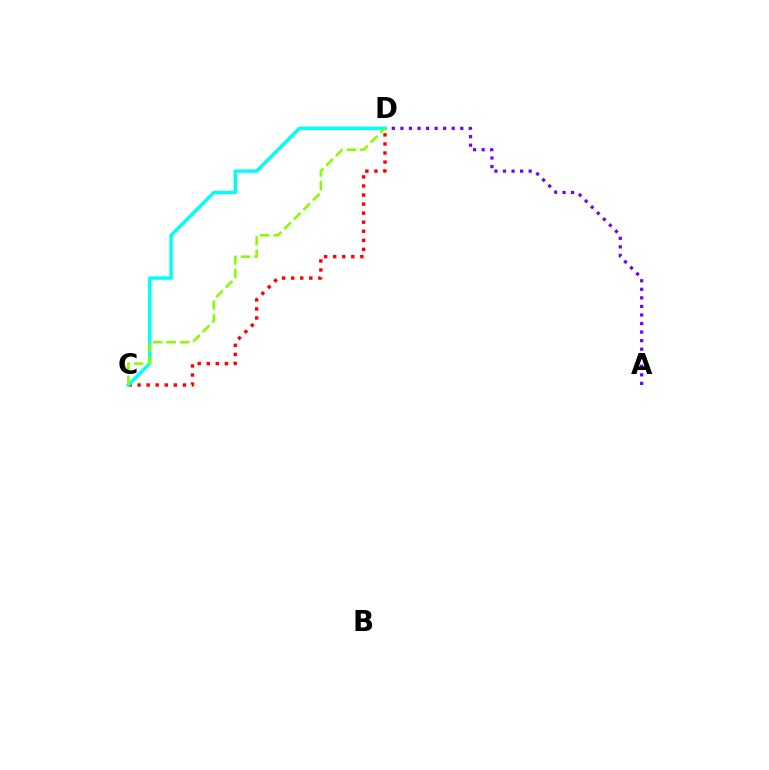{('A', 'D'): [{'color': '#7200ff', 'line_style': 'dotted', 'thickness': 2.32}], ('C', 'D'): [{'color': '#ff0000', 'line_style': 'dotted', 'thickness': 2.46}, {'color': '#00fff6', 'line_style': 'solid', 'thickness': 2.5}, {'color': '#84ff00', 'line_style': 'dashed', 'thickness': 1.83}]}